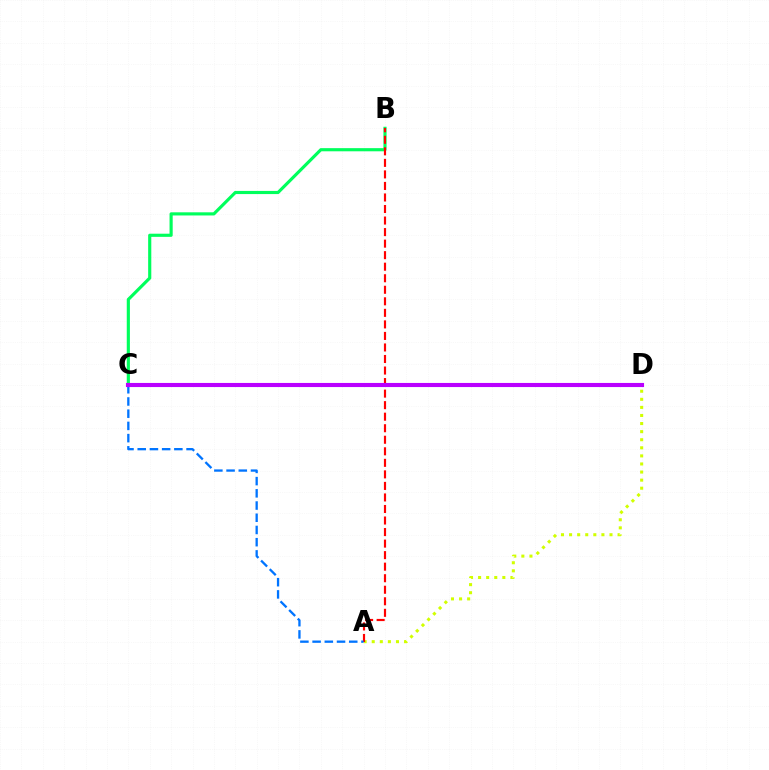{('A', 'D'): [{'color': '#d1ff00', 'line_style': 'dotted', 'thickness': 2.2}], ('B', 'C'): [{'color': '#00ff5c', 'line_style': 'solid', 'thickness': 2.27}], ('A', 'B'): [{'color': '#ff0000', 'line_style': 'dashed', 'thickness': 1.57}], ('A', 'C'): [{'color': '#0074ff', 'line_style': 'dashed', 'thickness': 1.66}], ('C', 'D'): [{'color': '#b900ff', 'line_style': 'solid', 'thickness': 2.96}]}